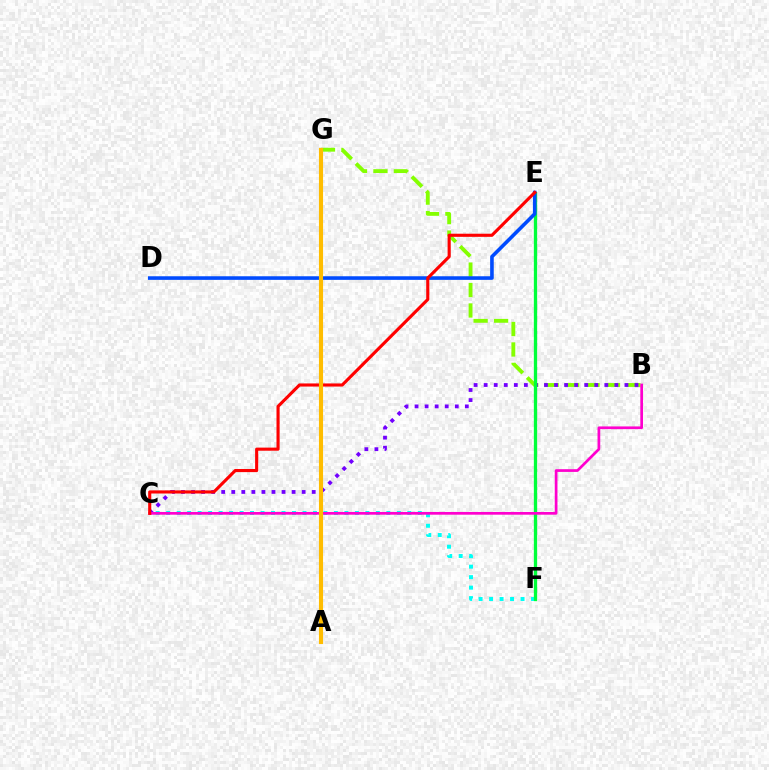{('C', 'F'): [{'color': '#00fff6', 'line_style': 'dotted', 'thickness': 2.85}], ('B', 'G'): [{'color': '#84ff00', 'line_style': 'dashed', 'thickness': 2.78}], ('B', 'C'): [{'color': '#7200ff', 'line_style': 'dotted', 'thickness': 2.73}, {'color': '#ff00cf', 'line_style': 'solid', 'thickness': 1.95}], ('E', 'F'): [{'color': '#00ff39', 'line_style': 'solid', 'thickness': 2.38}], ('D', 'E'): [{'color': '#004bff', 'line_style': 'solid', 'thickness': 2.6}], ('C', 'E'): [{'color': '#ff0000', 'line_style': 'solid', 'thickness': 2.25}], ('A', 'G'): [{'color': '#ffbd00', 'line_style': 'solid', 'thickness': 2.95}]}